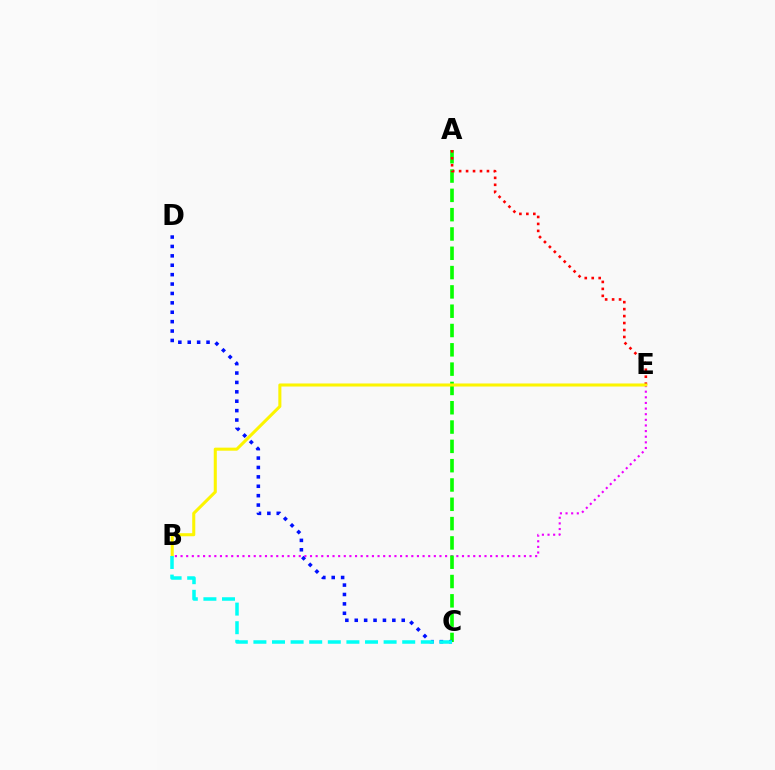{('B', 'E'): [{'color': '#ee00ff', 'line_style': 'dotted', 'thickness': 1.53}, {'color': '#fcf500', 'line_style': 'solid', 'thickness': 2.2}], ('A', 'C'): [{'color': '#08ff00', 'line_style': 'dashed', 'thickness': 2.62}], ('A', 'E'): [{'color': '#ff0000', 'line_style': 'dotted', 'thickness': 1.89}], ('C', 'D'): [{'color': '#0010ff', 'line_style': 'dotted', 'thickness': 2.55}], ('B', 'C'): [{'color': '#00fff6', 'line_style': 'dashed', 'thickness': 2.53}]}